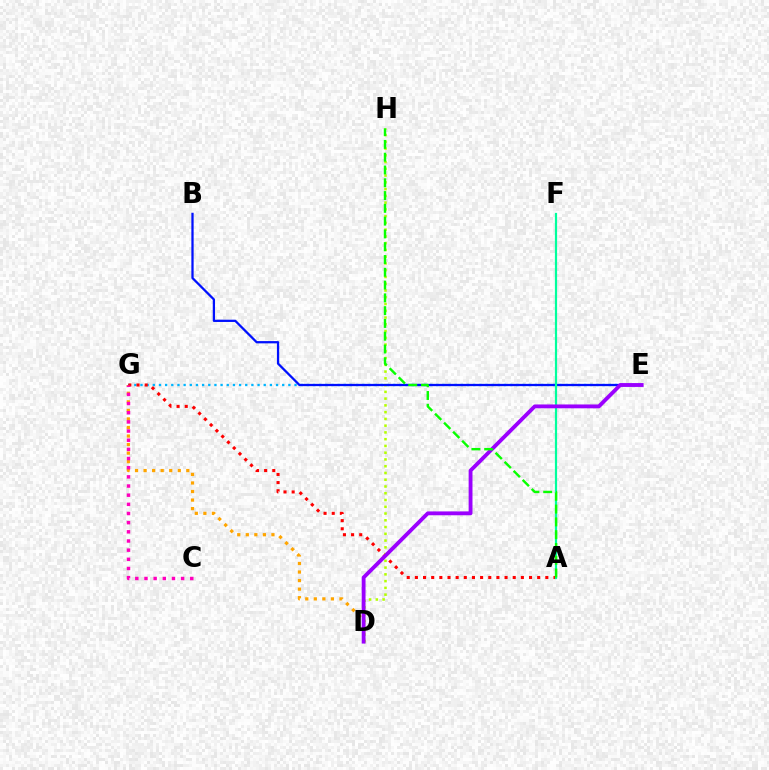{('D', 'H'): [{'color': '#b3ff00', 'line_style': 'dotted', 'thickness': 1.84}], ('E', 'G'): [{'color': '#00b5ff', 'line_style': 'dotted', 'thickness': 1.67}], ('D', 'G'): [{'color': '#ffa500', 'line_style': 'dotted', 'thickness': 2.32}], ('B', 'E'): [{'color': '#0010ff', 'line_style': 'solid', 'thickness': 1.63}], ('A', 'G'): [{'color': '#ff0000', 'line_style': 'dotted', 'thickness': 2.21}], ('A', 'F'): [{'color': '#00ff9d', 'line_style': 'solid', 'thickness': 1.59}], ('C', 'G'): [{'color': '#ff00bd', 'line_style': 'dotted', 'thickness': 2.49}], ('D', 'E'): [{'color': '#9b00ff', 'line_style': 'solid', 'thickness': 2.77}], ('A', 'H'): [{'color': '#08ff00', 'line_style': 'dashed', 'thickness': 1.74}]}